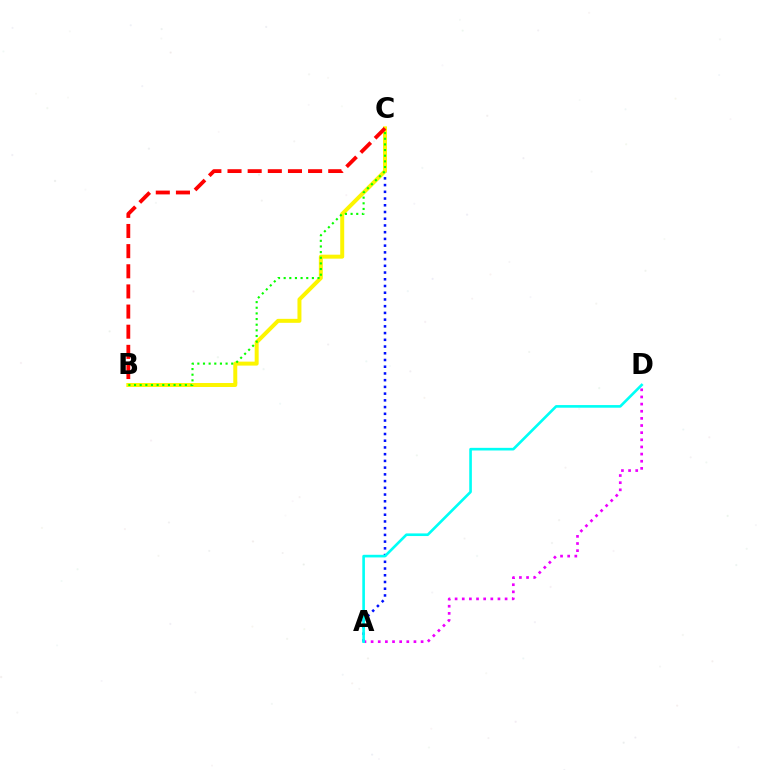{('A', 'C'): [{'color': '#0010ff', 'line_style': 'dotted', 'thickness': 1.83}], ('A', 'D'): [{'color': '#ee00ff', 'line_style': 'dotted', 'thickness': 1.94}, {'color': '#00fff6', 'line_style': 'solid', 'thickness': 1.9}], ('B', 'C'): [{'color': '#fcf500', 'line_style': 'solid', 'thickness': 2.86}, {'color': '#08ff00', 'line_style': 'dotted', 'thickness': 1.53}, {'color': '#ff0000', 'line_style': 'dashed', 'thickness': 2.74}]}